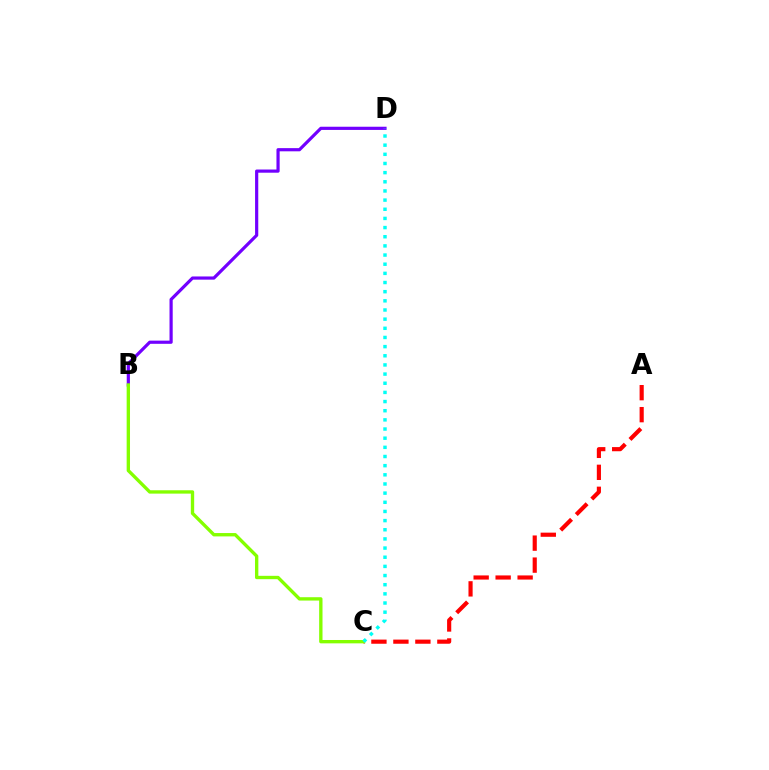{('A', 'C'): [{'color': '#ff0000', 'line_style': 'dashed', 'thickness': 2.99}], ('B', 'D'): [{'color': '#7200ff', 'line_style': 'solid', 'thickness': 2.3}], ('B', 'C'): [{'color': '#84ff00', 'line_style': 'solid', 'thickness': 2.41}], ('C', 'D'): [{'color': '#00fff6', 'line_style': 'dotted', 'thickness': 2.49}]}